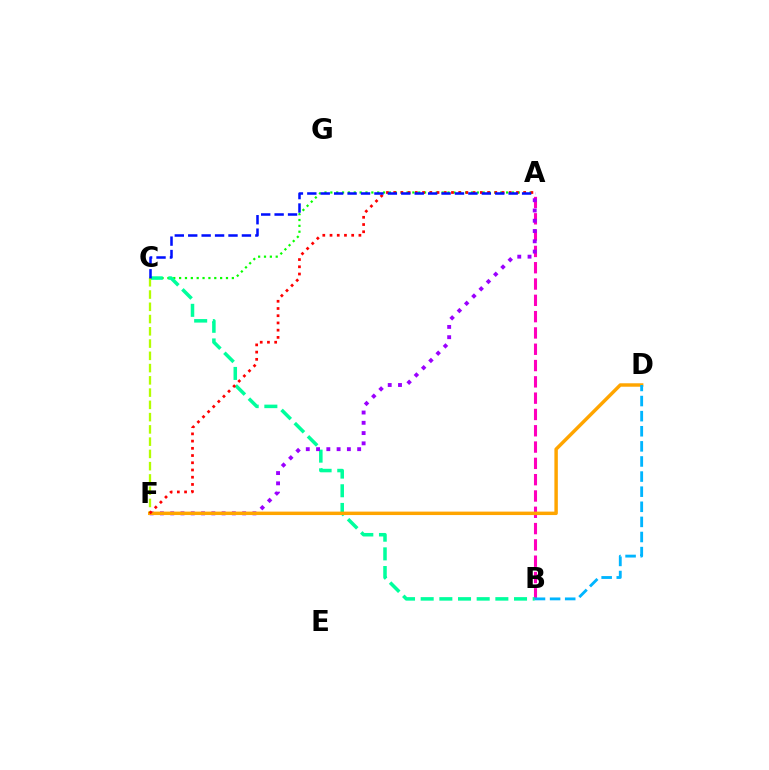{('A', 'C'): [{'color': '#08ff00', 'line_style': 'dotted', 'thickness': 1.59}, {'color': '#0010ff', 'line_style': 'dashed', 'thickness': 1.82}], ('A', 'B'): [{'color': '#ff00bd', 'line_style': 'dashed', 'thickness': 2.21}], ('B', 'C'): [{'color': '#00ff9d', 'line_style': 'dashed', 'thickness': 2.54}], ('A', 'F'): [{'color': '#9b00ff', 'line_style': 'dotted', 'thickness': 2.79}, {'color': '#ff0000', 'line_style': 'dotted', 'thickness': 1.96}], ('D', 'F'): [{'color': '#ffa500', 'line_style': 'solid', 'thickness': 2.48}], ('C', 'F'): [{'color': '#b3ff00', 'line_style': 'dashed', 'thickness': 1.67}], ('B', 'D'): [{'color': '#00b5ff', 'line_style': 'dashed', 'thickness': 2.05}]}